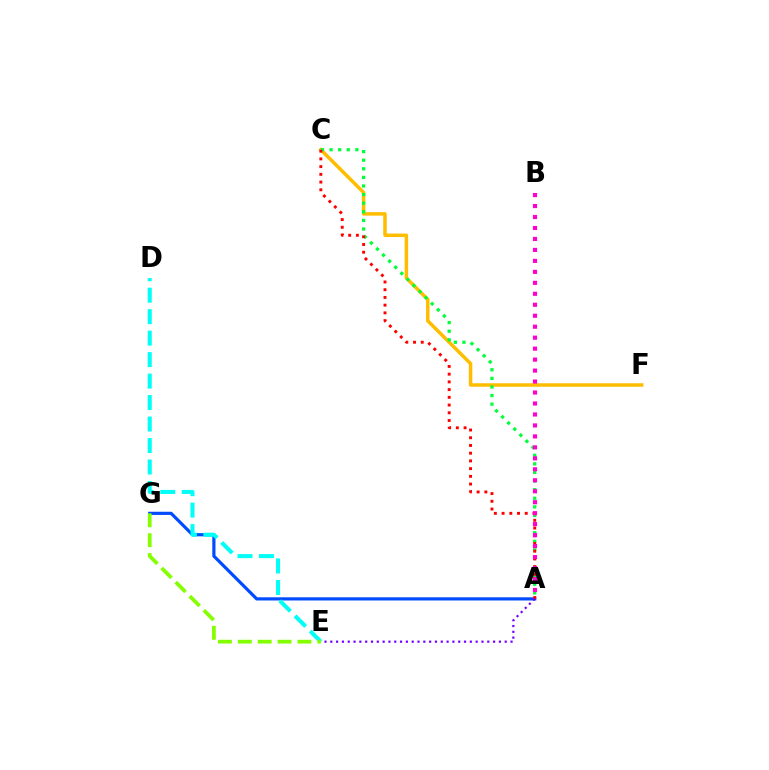{('C', 'F'): [{'color': '#ffbd00', 'line_style': 'solid', 'thickness': 2.52}], ('A', 'G'): [{'color': '#004bff', 'line_style': 'solid', 'thickness': 2.29}], ('D', 'E'): [{'color': '#00fff6', 'line_style': 'dashed', 'thickness': 2.92}], ('A', 'C'): [{'color': '#00ff39', 'line_style': 'dotted', 'thickness': 2.34}, {'color': '#ff0000', 'line_style': 'dotted', 'thickness': 2.1}], ('E', 'G'): [{'color': '#84ff00', 'line_style': 'dashed', 'thickness': 2.7}], ('A', 'E'): [{'color': '#7200ff', 'line_style': 'dotted', 'thickness': 1.58}], ('A', 'B'): [{'color': '#ff00cf', 'line_style': 'dotted', 'thickness': 2.98}]}